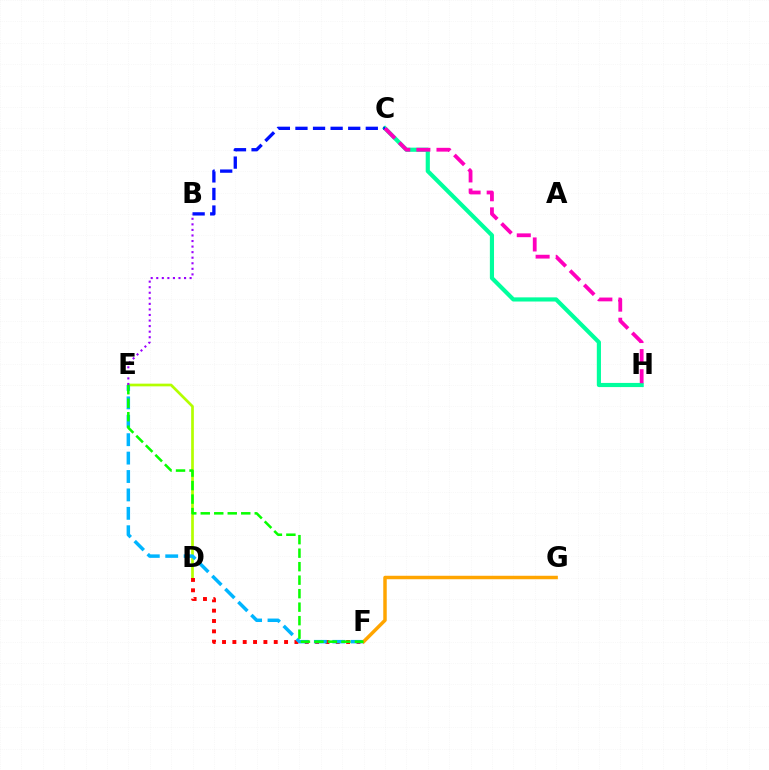{('D', 'E'): [{'color': '#b3ff00', 'line_style': 'solid', 'thickness': 1.95}], ('D', 'F'): [{'color': '#ff0000', 'line_style': 'dotted', 'thickness': 2.81}], ('E', 'F'): [{'color': '#00b5ff', 'line_style': 'dashed', 'thickness': 2.5}, {'color': '#08ff00', 'line_style': 'dashed', 'thickness': 1.83}], ('C', 'H'): [{'color': '#00ff9d', 'line_style': 'solid', 'thickness': 2.99}, {'color': '#ff00bd', 'line_style': 'dashed', 'thickness': 2.73}], ('B', 'C'): [{'color': '#0010ff', 'line_style': 'dashed', 'thickness': 2.39}], ('B', 'E'): [{'color': '#9b00ff', 'line_style': 'dotted', 'thickness': 1.51}], ('F', 'G'): [{'color': '#ffa500', 'line_style': 'solid', 'thickness': 2.5}]}